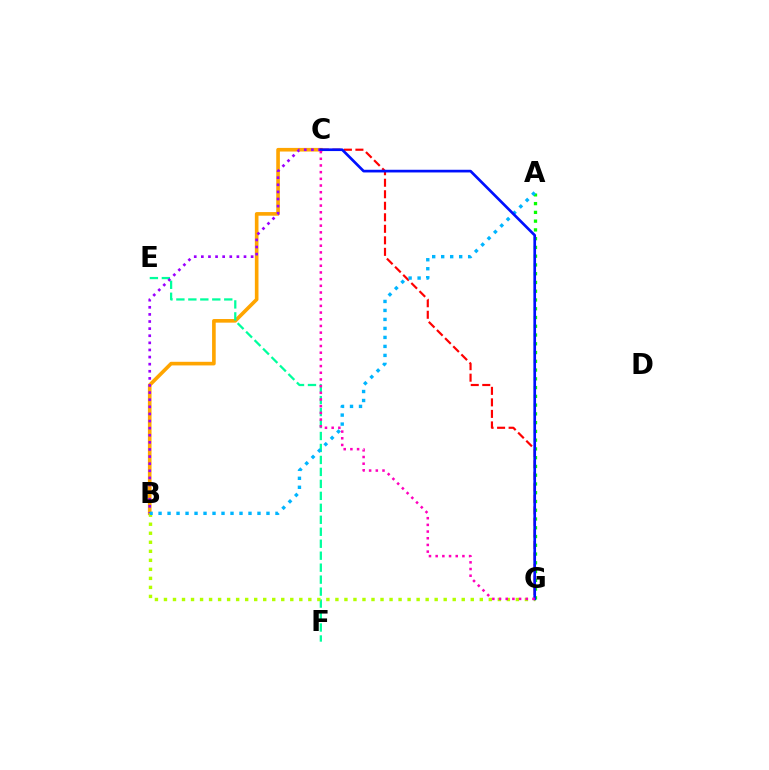{('A', 'G'): [{'color': '#08ff00', 'line_style': 'dotted', 'thickness': 2.38}], ('B', 'C'): [{'color': '#ffa500', 'line_style': 'solid', 'thickness': 2.61}, {'color': '#9b00ff', 'line_style': 'dotted', 'thickness': 1.93}], ('E', 'F'): [{'color': '#00ff9d', 'line_style': 'dashed', 'thickness': 1.63}], ('C', 'G'): [{'color': '#ff0000', 'line_style': 'dashed', 'thickness': 1.56}, {'color': '#0010ff', 'line_style': 'solid', 'thickness': 1.93}, {'color': '#ff00bd', 'line_style': 'dotted', 'thickness': 1.82}], ('B', 'G'): [{'color': '#b3ff00', 'line_style': 'dotted', 'thickness': 2.45}], ('A', 'B'): [{'color': '#00b5ff', 'line_style': 'dotted', 'thickness': 2.44}]}